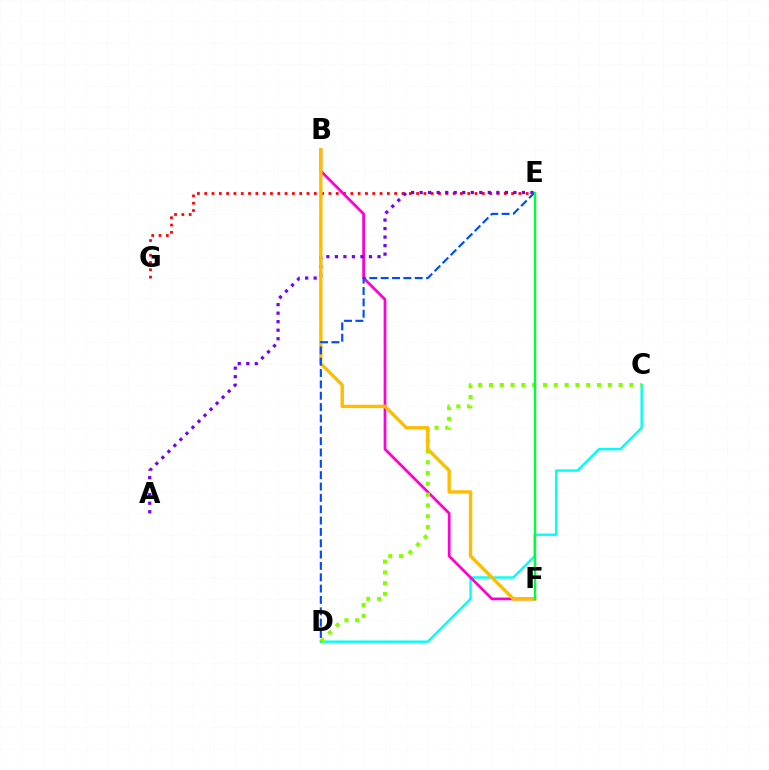{('C', 'D'): [{'color': '#00fff6', 'line_style': 'solid', 'thickness': 1.72}, {'color': '#84ff00', 'line_style': 'dotted', 'thickness': 2.94}], ('E', 'G'): [{'color': '#ff0000', 'line_style': 'dotted', 'thickness': 1.99}], ('B', 'F'): [{'color': '#ff00cf', 'line_style': 'solid', 'thickness': 1.98}, {'color': '#ffbd00', 'line_style': 'solid', 'thickness': 2.45}], ('A', 'E'): [{'color': '#7200ff', 'line_style': 'dotted', 'thickness': 2.32}], ('D', 'E'): [{'color': '#004bff', 'line_style': 'dashed', 'thickness': 1.54}], ('E', 'F'): [{'color': '#00ff39', 'line_style': 'solid', 'thickness': 1.74}]}